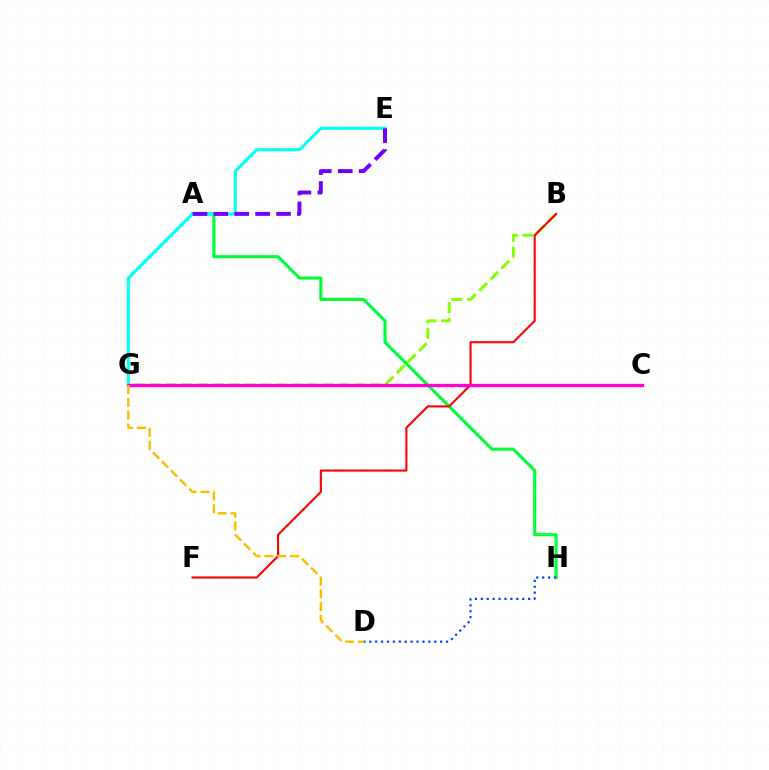{('A', 'H'): [{'color': '#00ff39', 'line_style': 'solid', 'thickness': 2.24}], ('B', 'G'): [{'color': '#84ff00', 'line_style': 'dashed', 'thickness': 2.14}], ('B', 'F'): [{'color': '#ff0000', 'line_style': 'solid', 'thickness': 1.51}], ('D', 'H'): [{'color': '#004bff', 'line_style': 'dotted', 'thickness': 1.61}], ('E', 'G'): [{'color': '#00fff6', 'line_style': 'solid', 'thickness': 2.18}], ('A', 'E'): [{'color': '#7200ff', 'line_style': 'dashed', 'thickness': 2.84}], ('C', 'G'): [{'color': '#ff00cf', 'line_style': 'solid', 'thickness': 2.41}], ('D', 'G'): [{'color': '#ffbd00', 'line_style': 'dashed', 'thickness': 1.74}]}